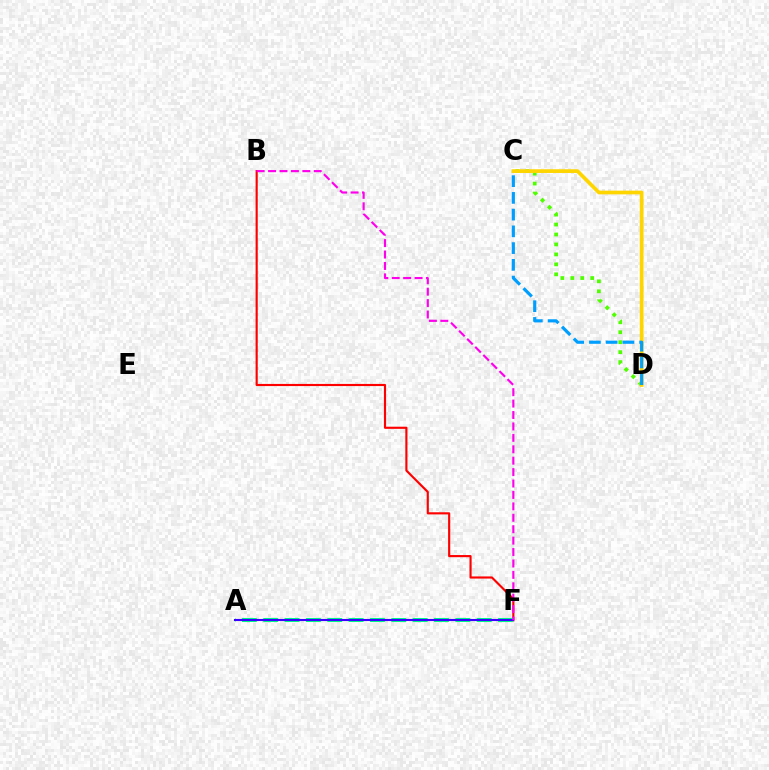{('C', 'D'): [{'color': '#4fff00', 'line_style': 'dotted', 'thickness': 2.71}, {'color': '#ffd500', 'line_style': 'solid', 'thickness': 2.68}, {'color': '#009eff', 'line_style': 'dashed', 'thickness': 2.27}], ('B', 'F'): [{'color': '#ff0000', 'line_style': 'solid', 'thickness': 1.54}, {'color': '#ff00ed', 'line_style': 'dashed', 'thickness': 1.55}], ('A', 'F'): [{'color': '#00ff86', 'line_style': 'dashed', 'thickness': 2.9}, {'color': '#3700ff', 'line_style': 'solid', 'thickness': 1.51}]}